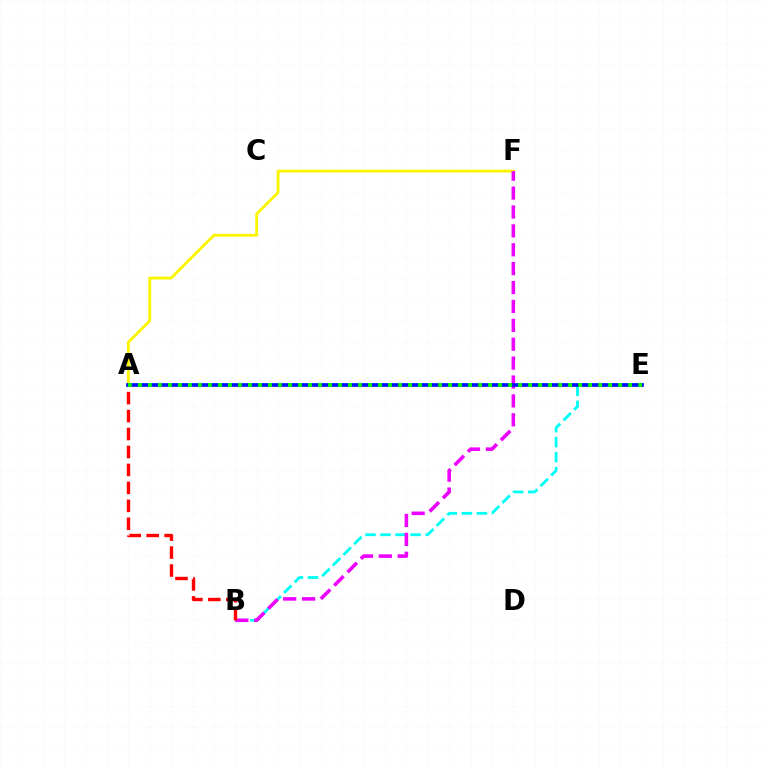{('B', 'E'): [{'color': '#00fff6', 'line_style': 'dashed', 'thickness': 2.04}], ('A', 'F'): [{'color': '#fcf500', 'line_style': 'solid', 'thickness': 2.06}], ('B', 'F'): [{'color': '#ee00ff', 'line_style': 'dashed', 'thickness': 2.57}], ('A', 'B'): [{'color': '#ff0000', 'line_style': 'dashed', 'thickness': 2.44}], ('A', 'E'): [{'color': '#0010ff', 'line_style': 'solid', 'thickness': 2.66}, {'color': '#08ff00', 'line_style': 'dotted', 'thickness': 2.72}]}